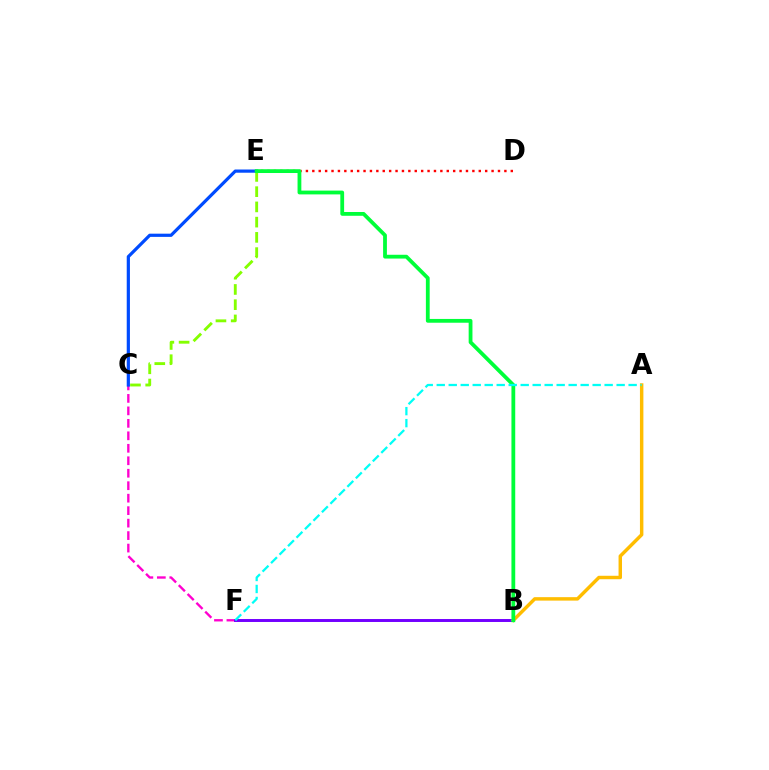{('C', 'F'): [{'color': '#ff00cf', 'line_style': 'dashed', 'thickness': 1.69}], ('D', 'E'): [{'color': '#ff0000', 'line_style': 'dotted', 'thickness': 1.74}], ('B', 'F'): [{'color': '#7200ff', 'line_style': 'solid', 'thickness': 2.12}], ('C', 'E'): [{'color': '#004bff', 'line_style': 'solid', 'thickness': 2.31}, {'color': '#84ff00', 'line_style': 'dashed', 'thickness': 2.07}], ('A', 'B'): [{'color': '#ffbd00', 'line_style': 'solid', 'thickness': 2.48}], ('B', 'E'): [{'color': '#00ff39', 'line_style': 'solid', 'thickness': 2.73}], ('A', 'F'): [{'color': '#00fff6', 'line_style': 'dashed', 'thickness': 1.63}]}